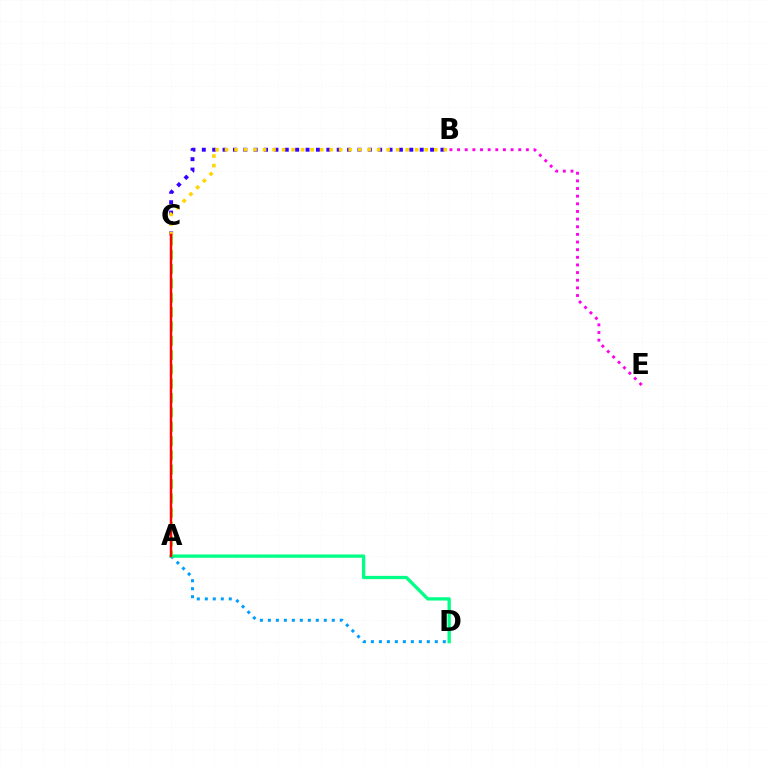{('B', 'E'): [{'color': '#ff00ed', 'line_style': 'dotted', 'thickness': 2.08}], ('A', 'D'): [{'color': '#009eff', 'line_style': 'dotted', 'thickness': 2.17}, {'color': '#00ff86', 'line_style': 'solid', 'thickness': 2.37}], ('B', 'C'): [{'color': '#3700ff', 'line_style': 'dotted', 'thickness': 2.82}, {'color': '#ffd500', 'line_style': 'dotted', 'thickness': 2.58}], ('A', 'C'): [{'color': '#4fff00', 'line_style': 'dashed', 'thickness': 1.95}, {'color': '#ff0000', 'line_style': 'solid', 'thickness': 1.78}]}